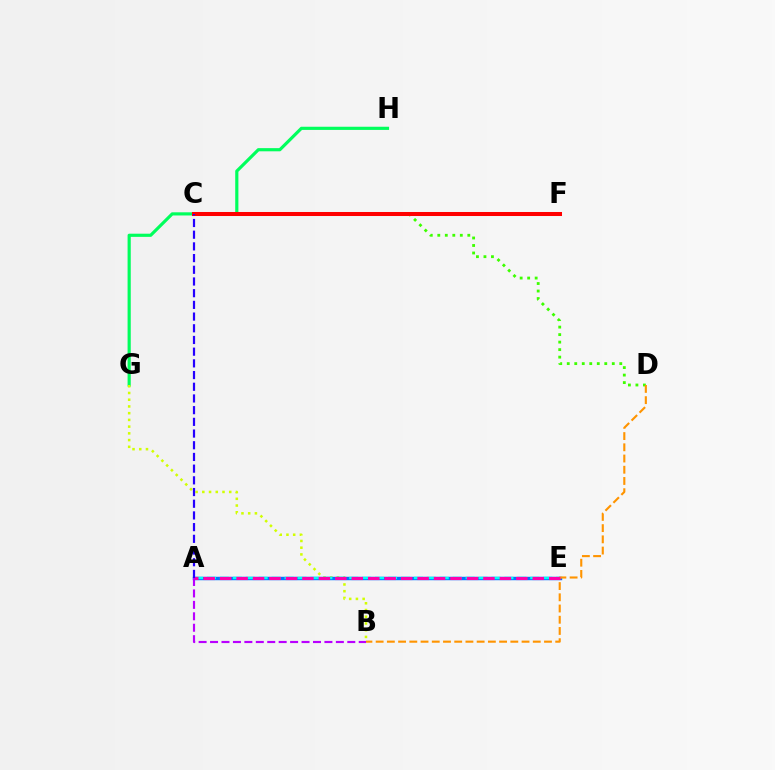{('C', 'D'): [{'color': '#3dff00', 'line_style': 'dotted', 'thickness': 2.04}], ('G', 'H'): [{'color': '#00ff5c', 'line_style': 'solid', 'thickness': 2.28}], ('B', 'G'): [{'color': '#d1ff00', 'line_style': 'dotted', 'thickness': 1.83}], ('A', 'E'): [{'color': '#0074ff', 'line_style': 'solid', 'thickness': 2.48}, {'color': '#00fff6', 'line_style': 'dashed', 'thickness': 1.76}, {'color': '#ff00ac', 'line_style': 'dashed', 'thickness': 2.24}], ('B', 'D'): [{'color': '#ff9400', 'line_style': 'dashed', 'thickness': 1.52}], ('C', 'F'): [{'color': '#ff0000', 'line_style': 'solid', 'thickness': 2.9}], ('A', 'C'): [{'color': '#2500ff', 'line_style': 'dashed', 'thickness': 1.59}], ('A', 'B'): [{'color': '#b900ff', 'line_style': 'dashed', 'thickness': 1.55}]}